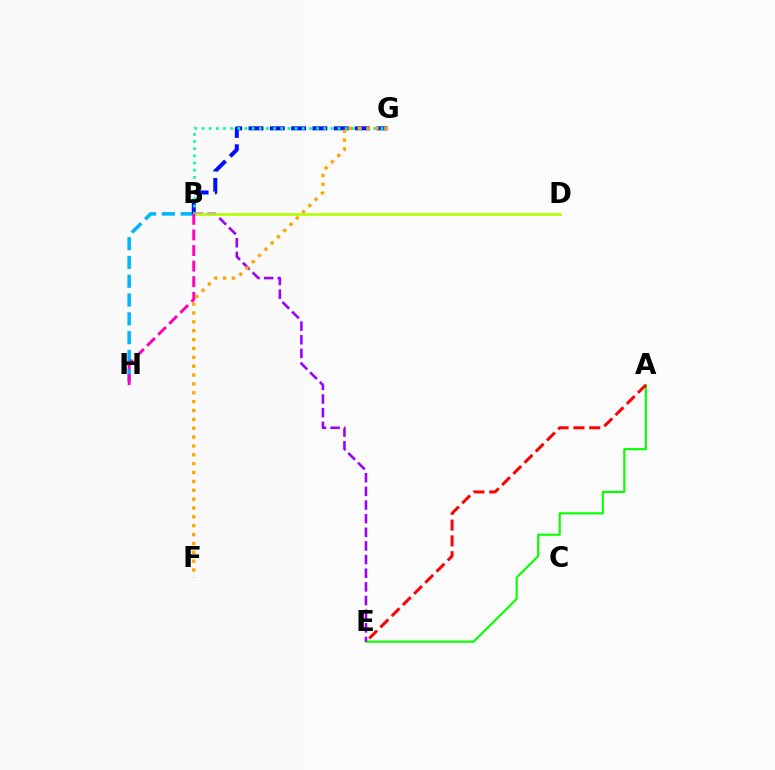{('B', 'H'): [{'color': '#00b5ff', 'line_style': 'dashed', 'thickness': 2.55}, {'color': '#ff00bd', 'line_style': 'dashed', 'thickness': 2.12}], ('B', 'G'): [{'color': '#0010ff', 'line_style': 'dashed', 'thickness': 2.89}, {'color': '#00ff9d', 'line_style': 'dotted', 'thickness': 1.95}], ('A', 'E'): [{'color': '#08ff00', 'line_style': 'solid', 'thickness': 1.55}, {'color': '#ff0000', 'line_style': 'dashed', 'thickness': 2.15}], ('B', 'E'): [{'color': '#9b00ff', 'line_style': 'dashed', 'thickness': 1.85}], ('B', 'D'): [{'color': '#b3ff00', 'line_style': 'solid', 'thickness': 1.93}], ('F', 'G'): [{'color': '#ffa500', 'line_style': 'dotted', 'thickness': 2.41}]}